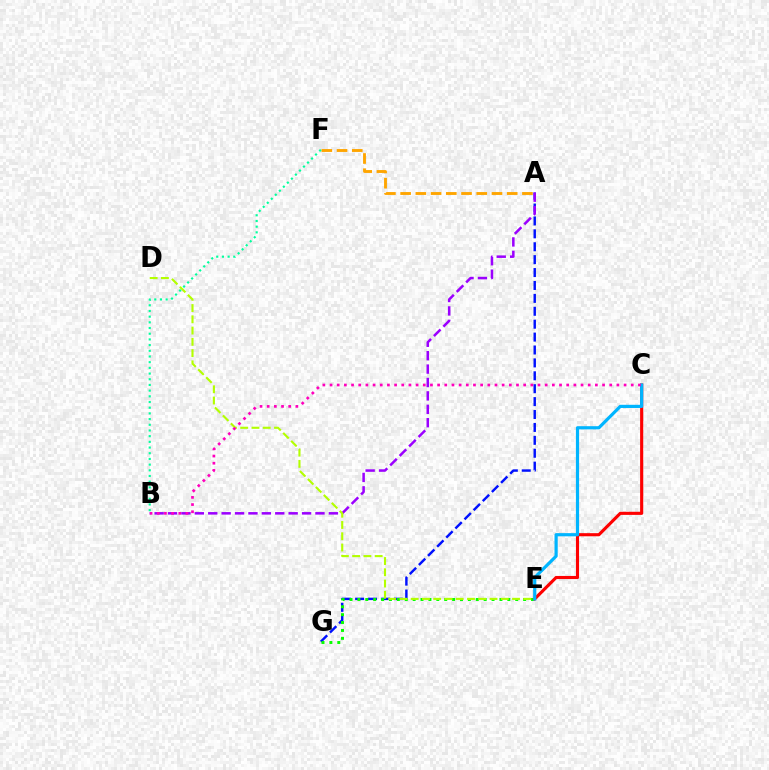{('A', 'G'): [{'color': '#0010ff', 'line_style': 'dashed', 'thickness': 1.75}], ('A', 'B'): [{'color': '#9b00ff', 'line_style': 'dashed', 'thickness': 1.82}], ('E', 'G'): [{'color': '#08ff00', 'line_style': 'dotted', 'thickness': 2.14}], ('D', 'E'): [{'color': '#b3ff00', 'line_style': 'dashed', 'thickness': 1.53}], ('A', 'F'): [{'color': '#ffa500', 'line_style': 'dashed', 'thickness': 2.07}], ('B', 'F'): [{'color': '#00ff9d', 'line_style': 'dotted', 'thickness': 1.55}], ('C', 'E'): [{'color': '#ff0000', 'line_style': 'solid', 'thickness': 2.24}, {'color': '#00b5ff', 'line_style': 'solid', 'thickness': 2.3}], ('B', 'C'): [{'color': '#ff00bd', 'line_style': 'dotted', 'thickness': 1.95}]}